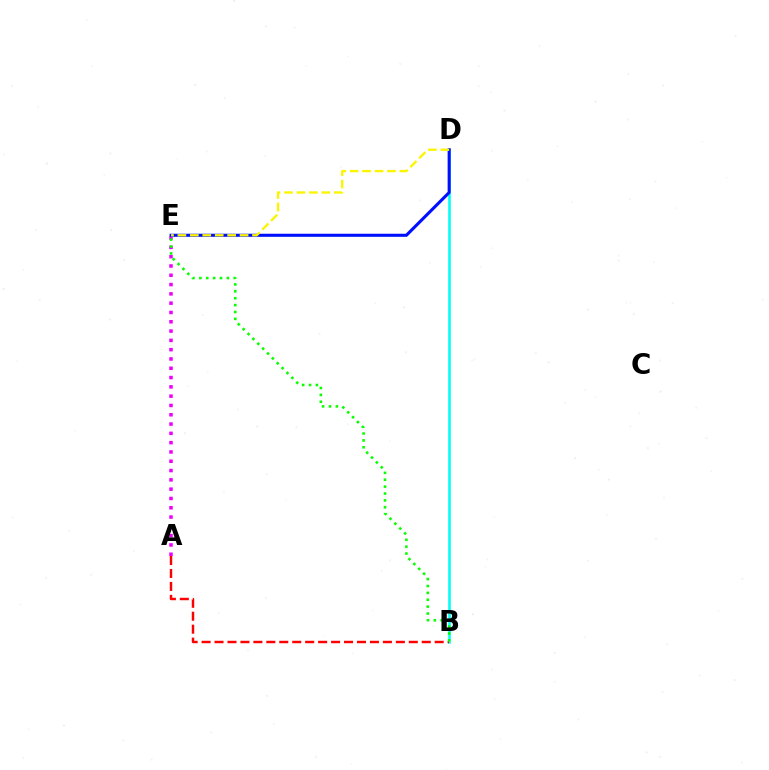{('B', 'D'): [{'color': '#00fff6', 'line_style': 'solid', 'thickness': 1.87}], ('A', 'E'): [{'color': '#ee00ff', 'line_style': 'dotted', 'thickness': 2.53}], ('A', 'B'): [{'color': '#ff0000', 'line_style': 'dashed', 'thickness': 1.76}], ('D', 'E'): [{'color': '#0010ff', 'line_style': 'solid', 'thickness': 2.21}, {'color': '#fcf500', 'line_style': 'dashed', 'thickness': 1.69}], ('B', 'E'): [{'color': '#08ff00', 'line_style': 'dotted', 'thickness': 1.87}]}